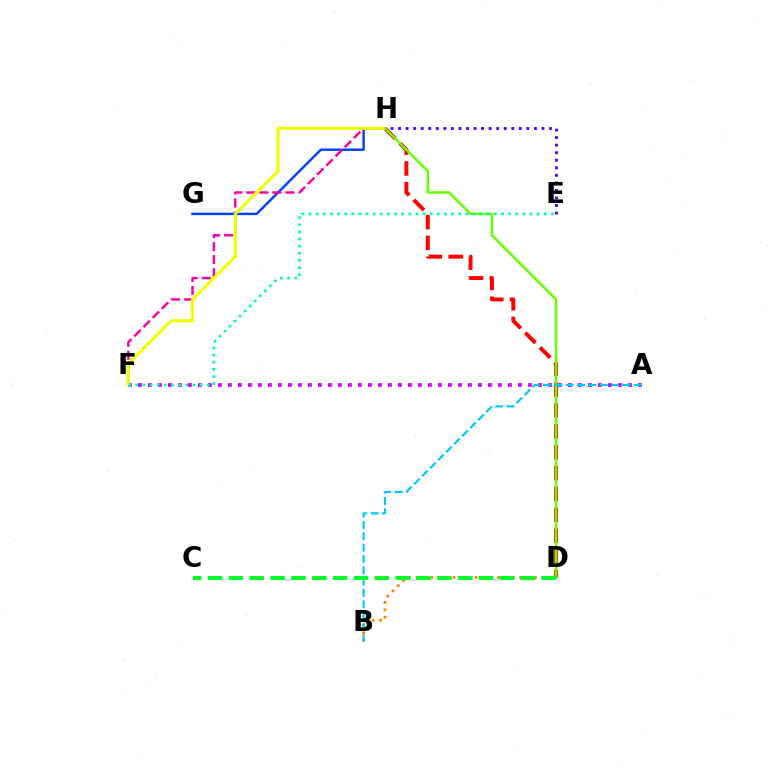{('D', 'H'): [{'color': '#ff0000', 'line_style': 'dashed', 'thickness': 2.83}, {'color': '#66ff00', 'line_style': 'solid', 'thickness': 1.81}], ('A', 'F'): [{'color': '#d600ff', 'line_style': 'dotted', 'thickness': 2.72}], ('G', 'H'): [{'color': '#003fff', 'line_style': 'solid', 'thickness': 1.74}], ('F', 'H'): [{'color': '#ff00a0', 'line_style': 'dashed', 'thickness': 1.77}, {'color': '#eeff00', 'line_style': 'solid', 'thickness': 2.18}], ('B', 'D'): [{'color': '#ff8800', 'line_style': 'dotted', 'thickness': 2.01}], ('A', 'B'): [{'color': '#00c7ff', 'line_style': 'dashed', 'thickness': 1.54}], ('C', 'D'): [{'color': '#00ff27', 'line_style': 'dashed', 'thickness': 2.83}], ('E', 'F'): [{'color': '#00ffaf', 'line_style': 'dotted', 'thickness': 1.94}], ('E', 'H'): [{'color': '#4f00ff', 'line_style': 'dotted', 'thickness': 2.05}]}